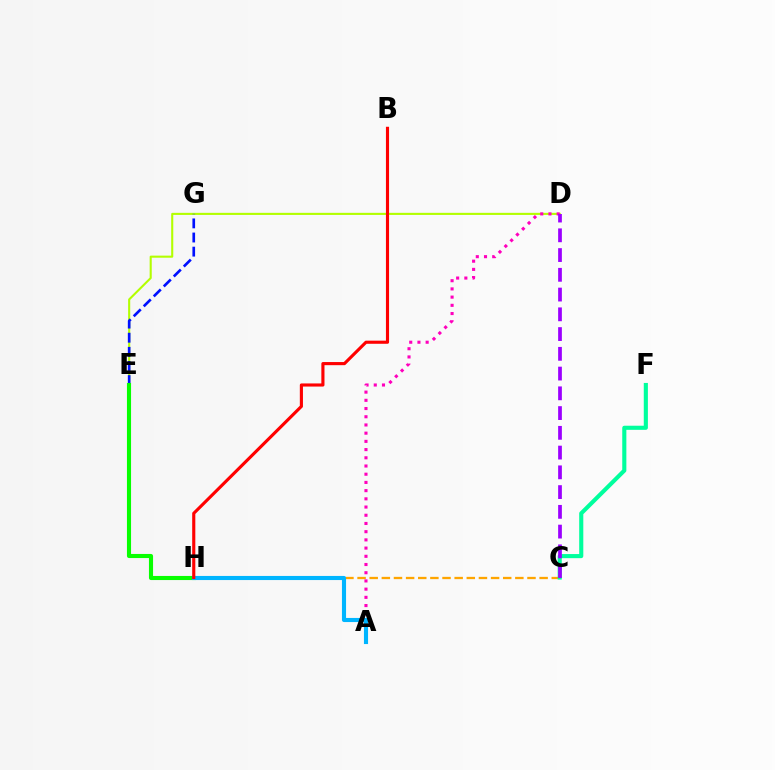{('D', 'E'): [{'color': '#b3ff00', 'line_style': 'solid', 'thickness': 1.51}], ('E', 'G'): [{'color': '#0010ff', 'line_style': 'dashed', 'thickness': 1.92}], ('C', 'H'): [{'color': '#ffa500', 'line_style': 'dashed', 'thickness': 1.65}], ('A', 'D'): [{'color': '#ff00bd', 'line_style': 'dotted', 'thickness': 2.23}], ('E', 'H'): [{'color': '#08ff00', 'line_style': 'solid', 'thickness': 2.95}], ('C', 'F'): [{'color': '#00ff9d', 'line_style': 'solid', 'thickness': 2.96}], ('A', 'H'): [{'color': '#00b5ff', 'line_style': 'solid', 'thickness': 2.96}], ('C', 'D'): [{'color': '#9b00ff', 'line_style': 'dashed', 'thickness': 2.68}], ('B', 'H'): [{'color': '#ff0000', 'line_style': 'solid', 'thickness': 2.25}]}